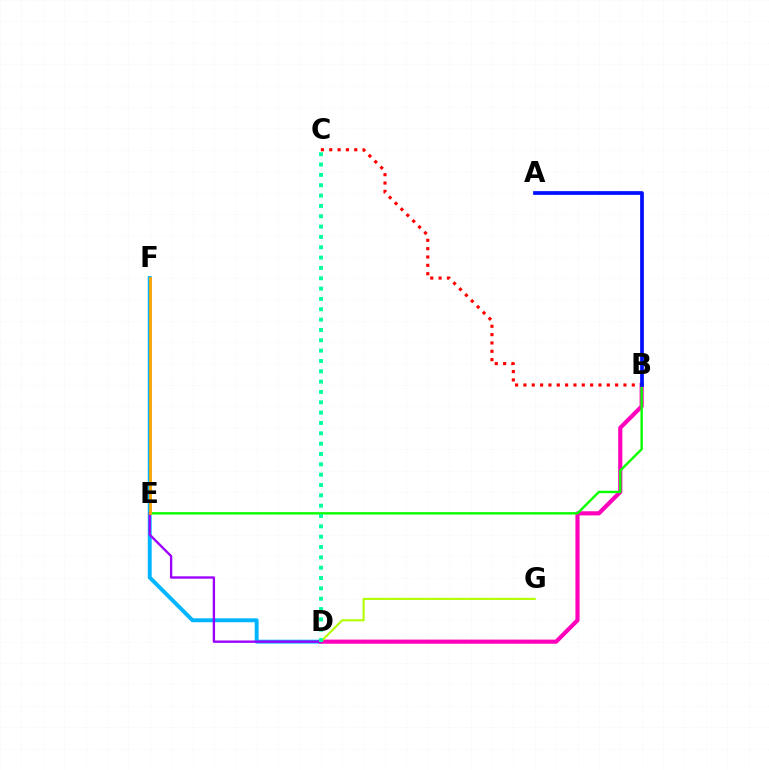{('D', 'F'): [{'color': '#00b5ff', 'line_style': 'solid', 'thickness': 2.82}], ('B', 'D'): [{'color': '#ff00bd', 'line_style': 'solid', 'thickness': 2.99}], ('B', 'E'): [{'color': '#08ff00', 'line_style': 'solid', 'thickness': 1.73}], ('D', 'G'): [{'color': '#b3ff00', 'line_style': 'solid', 'thickness': 1.51}], ('D', 'E'): [{'color': '#9b00ff', 'line_style': 'solid', 'thickness': 1.69}], ('E', 'F'): [{'color': '#ffa500', 'line_style': 'solid', 'thickness': 2.02}], ('C', 'D'): [{'color': '#00ff9d', 'line_style': 'dotted', 'thickness': 2.81}], ('B', 'C'): [{'color': '#ff0000', 'line_style': 'dotted', 'thickness': 2.27}], ('A', 'B'): [{'color': '#0010ff', 'line_style': 'solid', 'thickness': 2.69}]}